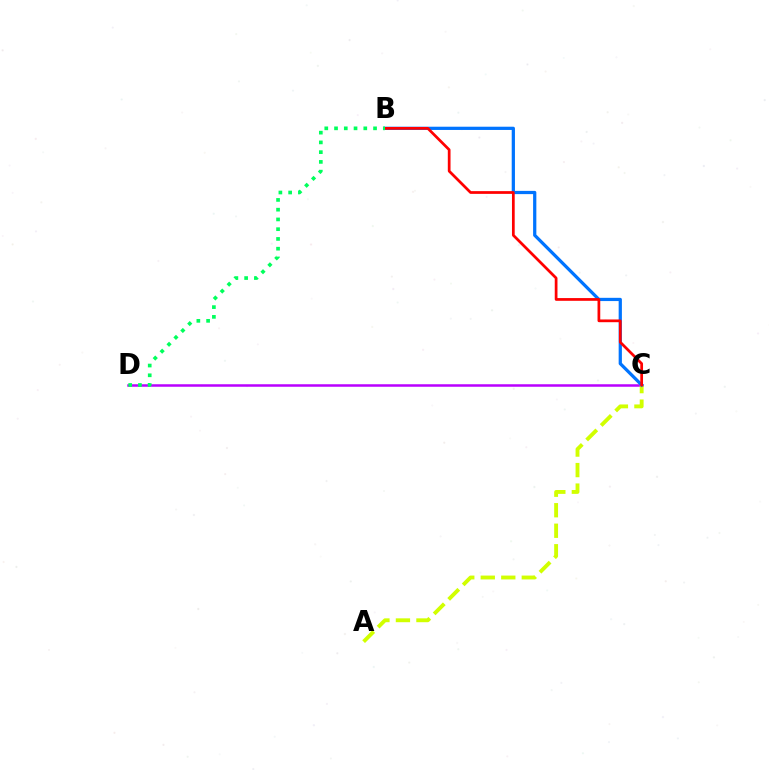{('C', 'D'): [{'color': '#b900ff', 'line_style': 'solid', 'thickness': 1.8}], ('A', 'C'): [{'color': '#d1ff00', 'line_style': 'dashed', 'thickness': 2.79}], ('B', 'C'): [{'color': '#0074ff', 'line_style': 'solid', 'thickness': 2.33}, {'color': '#ff0000', 'line_style': 'solid', 'thickness': 1.97}], ('B', 'D'): [{'color': '#00ff5c', 'line_style': 'dotted', 'thickness': 2.65}]}